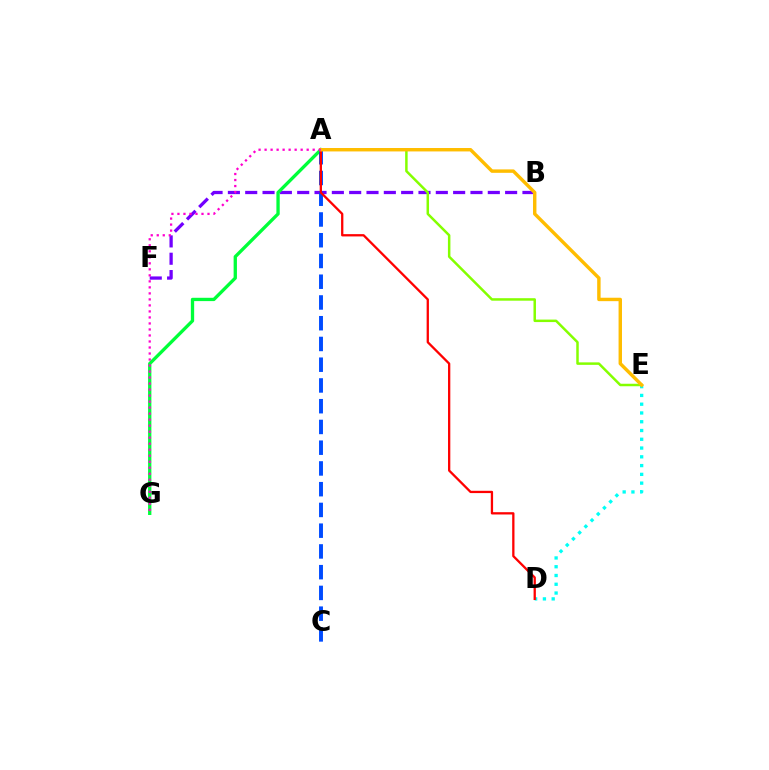{('D', 'E'): [{'color': '#00fff6', 'line_style': 'dotted', 'thickness': 2.38}], ('B', 'F'): [{'color': '#7200ff', 'line_style': 'dashed', 'thickness': 2.35}], ('A', 'E'): [{'color': '#84ff00', 'line_style': 'solid', 'thickness': 1.79}, {'color': '#ffbd00', 'line_style': 'solid', 'thickness': 2.46}], ('A', 'G'): [{'color': '#00ff39', 'line_style': 'solid', 'thickness': 2.38}, {'color': '#ff00cf', 'line_style': 'dotted', 'thickness': 1.63}], ('A', 'C'): [{'color': '#004bff', 'line_style': 'dashed', 'thickness': 2.82}], ('A', 'D'): [{'color': '#ff0000', 'line_style': 'solid', 'thickness': 1.65}]}